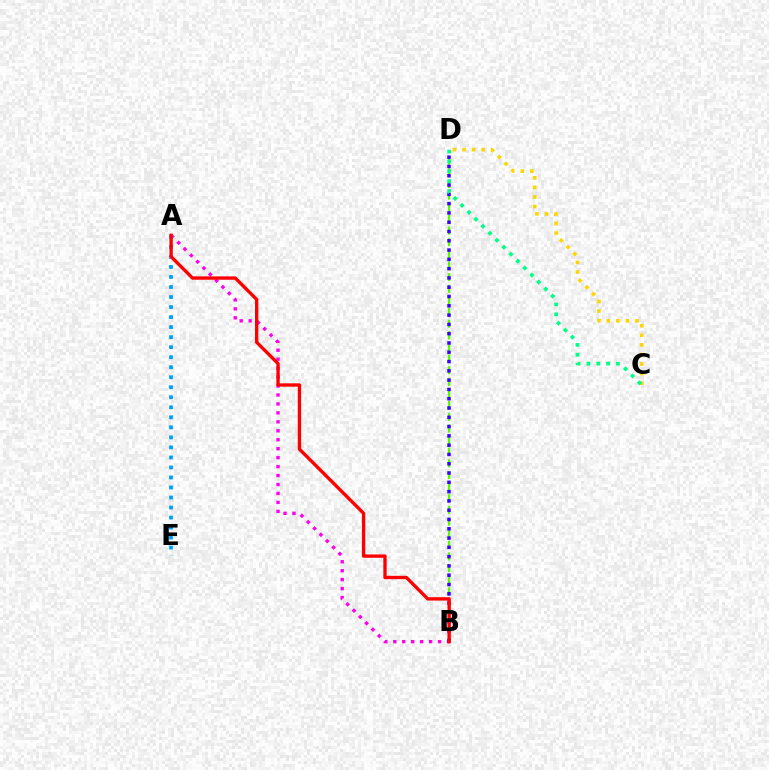{('A', 'B'): [{'color': '#ff00ed', 'line_style': 'dotted', 'thickness': 2.43}, {'color': '#ff0000', 'line_style': 'solid', 'thickness': 2.41}], ('B', 'D'): [{'color': '#4fff00', 'line_style': 'dashed', 'thickness': 1.58}, {'color': '#3700ff', 'line_style': 'dotted', 'thickness': 2.52}], ('A', 'E'): [{'color': '#009eff', 'line_style': 'dotted', 'thickness': 2.72}], ('C', 'D'): [{'color': '#ffd500', 'line_style': 'dotted', 'thickness': 2.6}, {'color': '#00ff86', 'line_style': 'dotted', 'thickness': 2.68}]}